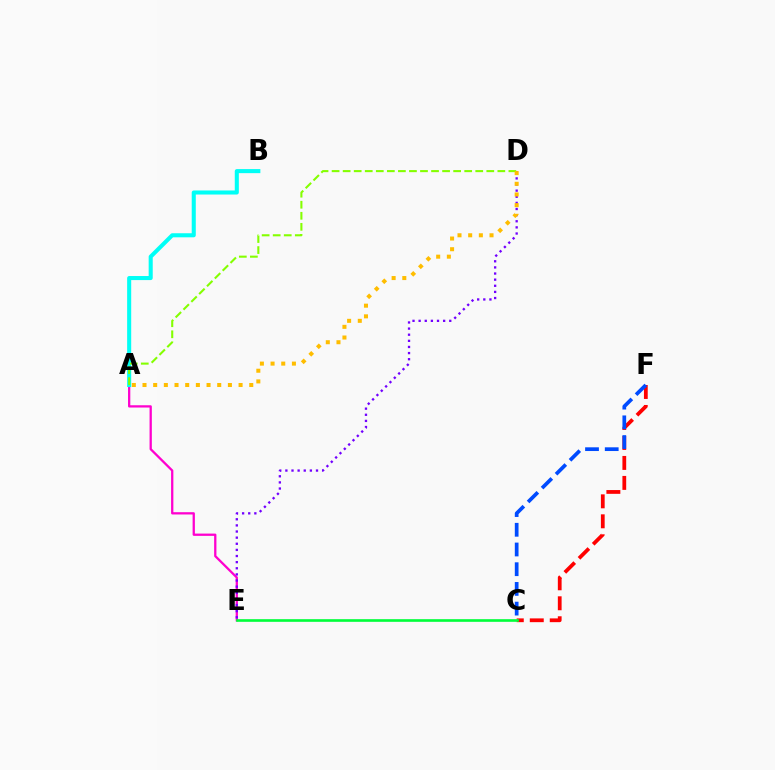{('C', 'F'): [{'color': '#ff0000', 'line_style': 'dashed', 'thickness': 2.71}, {'color': '#004bff', 'line_style': 'dashed', 'thickness': 2.68}], ('A', 'E'): [{'color': '#ff00cf', 'line_style': 'solid', 'thickness': 1.64}], ('C', 'E'): [{'color': '#00ff39', 'line_style': 'solid', 'thickness': 1.9}], ('A', 'B'): [{'color': '#00fff6', 'line_style': 'solid', 'thickness': 2.92}], ('D', 'E'): [{'color': '#7200ff', 'line_style': 'dotted', 'thickness': 1.66}], ('A', 'D'): [{'color': '#84ff00', 'line_style': 'dashed', 'thickness': 1.5}, {'color': '#ffbd00', 'line_style': 'dotted', 'thickness': 2.9}]}